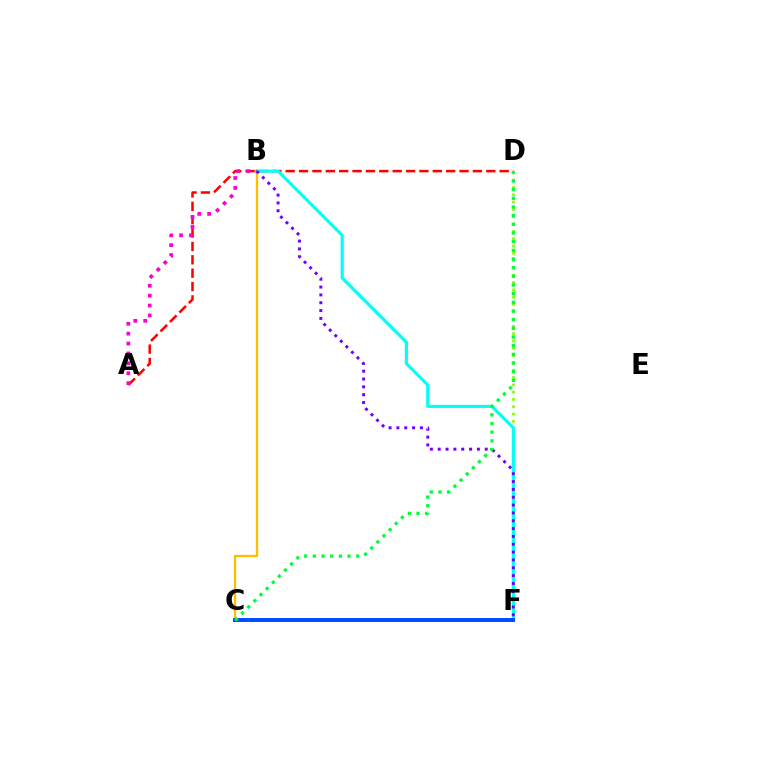{('B', 'C'): [{'color': '#ffbd00', 'line_style': 'solid', 'thickness': 1.67}], ('A', 'D'): [{'color': '#ff0000', 'line_style': 'dashed', 'thickness': 1.82}], ('D', 'F'): [{'color': '#84ff00', 'line_style': 'dotted', 'thickness': 1.99}], ('B', 'F'): [{'color': '#00fff6', 'line_style': 'solid', 'thickness': 2.25}, {'color': '#7200ff', 'line_style': 'dotted', 'thickness': 2.13}], ('C', 'F'): [{'color': '#004bff', 'line_style': 'solid', 'thickness': 2.84}], ('A', 'B'): [{'color': '#ff00cf', 'line_style': 'dotted', 'thickness': 2.69}], ('C', 'D'): [{'color': '#00ff39', 'line_style': 'dotted', 'thickness': 2.36}]}